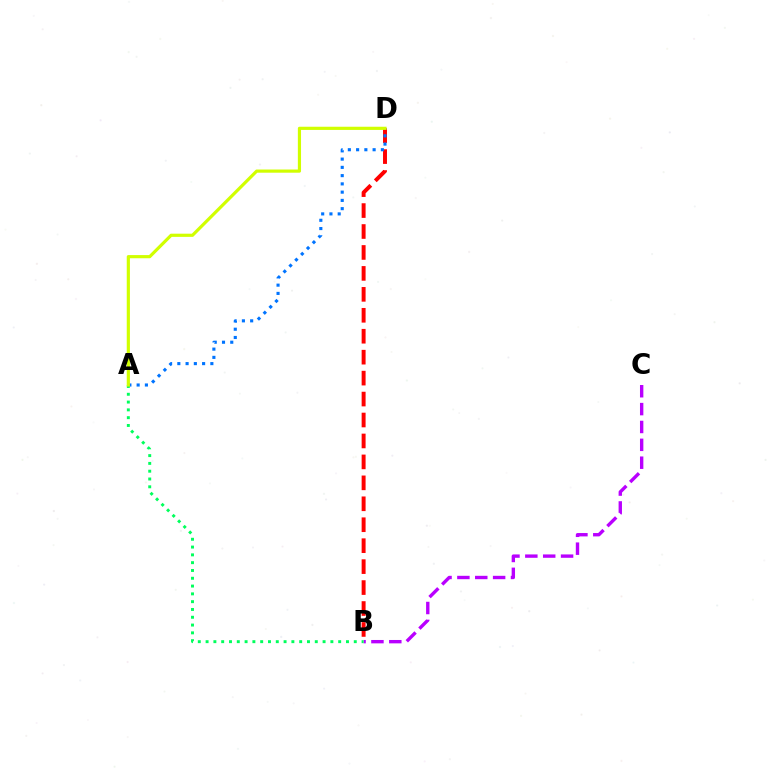{('B', 'D'): [{'color': '#ff0000', 'line_style': 'dashed', 'thickness': 2.85}], ('B', 'C'): [{'color': '#b900ff', 'line_style': 'dashed', 'thickness': 2.43}], ('A', 'D'): [{'color': '#0074ff', 'line_style': 'dotted', 'thickness': 2.24}, {'color': '#d1ff00', 'line_style': 'solid', 'thickness': 2.29}], ('A', 'B'): [{'color': '#00ff5c', 'line_style': 'dotted', 'thickness': 2.12}]}